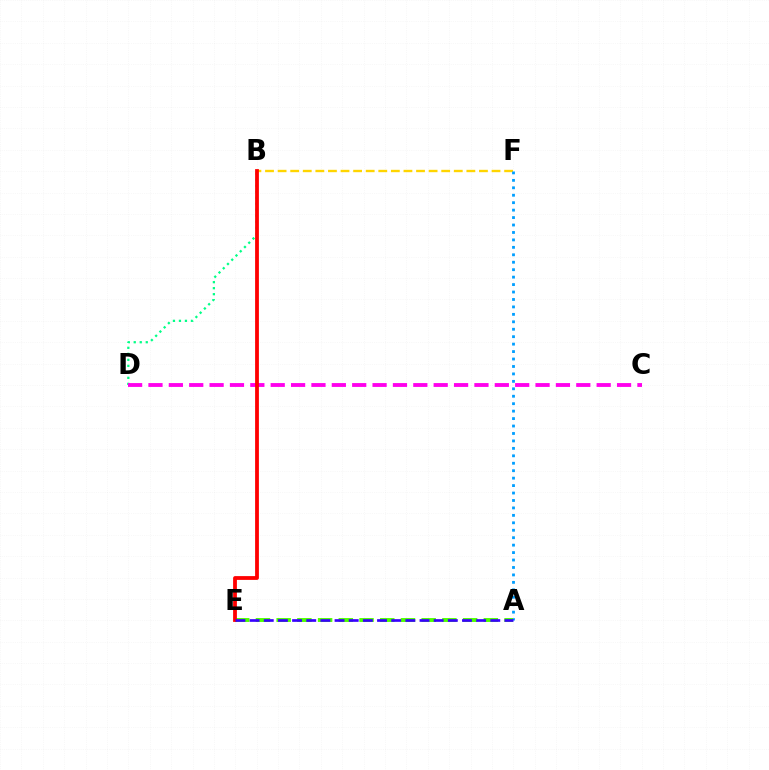{('B', 'F'): [{'color': '#ffd500', 'line_style': 'dashed', 'thickness': 1.71}], ('B', 'D'): [{'color': '#00ff86', 'line_style': 'dotted', 'thickness': 1.63}], ('A', 'F'): [{'color': '#009eff', 'line_style': 'dotted', 'thickness': 2.02}], ('C', 'D'): [{'color': '#ff00ed', 'line_style': 'dashed', 'thickness': 2.77}], ('A', 'E'): [{'color': '#4fff00', 'line_style': 'dashed', 'thickness': 2.81}, {'color': '#3700ff', 'line_style': 'dashed', 'thickness': 1.92}], ('B', 'E'): [{'color': '#ff0000', 'line_style': 'solid', 'thickness': 2.73}]}